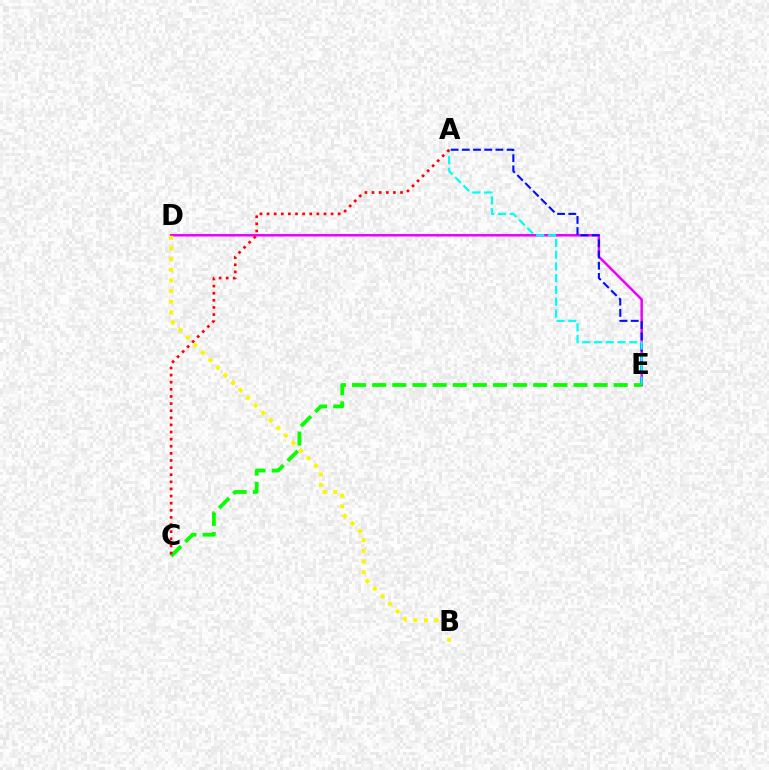{('D', 'E'): [{'color': '#ee00ff', 'line_style': 'solid', 'thickness': 1.8}], ('A', 'E'): [{'color': '#0010ff', 'line_style': 'dashed', 'thickness': 1.52}, {'color': '#00fff6', 'line_style': 'dashed', 'thickness': 1.6}], ('C', 'E'): [{'color': '#08ff00', 'line_style': 'dashed', 'thickness': 2.73}], ('B', 'D'): [{'color': '#fcf500', 'line_style': 'dotted', 'thickness': 2.9}], ('A', 'C'): [{'color': '#ff0000', 'line_style': 'dotted', 'thickness': 1.93}]}